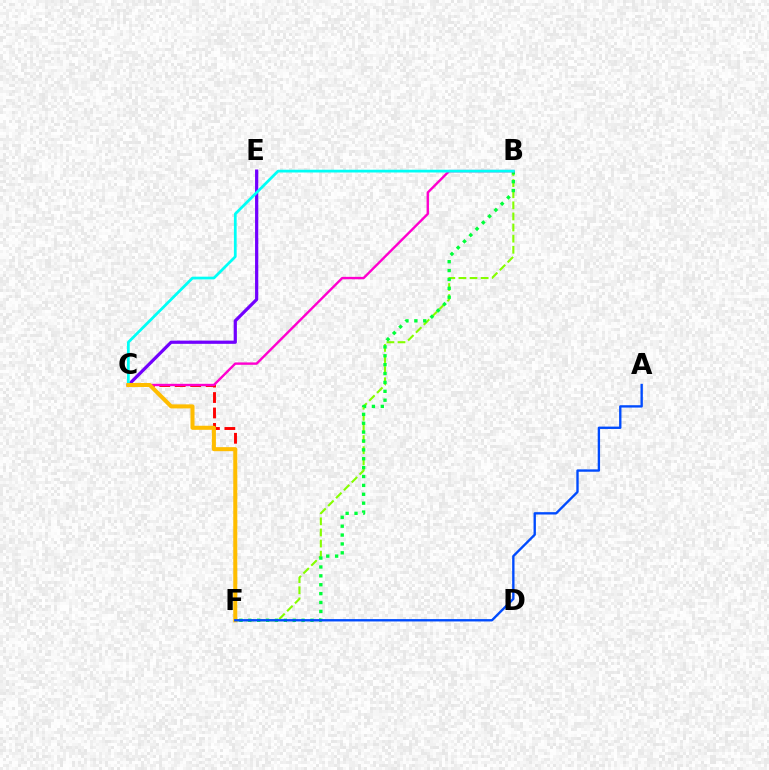{('C', 'E'): [{'color': '#7200ff', 'line_style': 'solid', 'thickness': 2.32}], ('B', 'F'): [{'color': '#84ff00', 'line_style': 'dashed', 'thickness': 1.51}, {'color': '#00ff39', 'line_style': 'dotted', 'thickness': 2.41}], ('C', 'F'): [{'color': '#ff0000', 'line_style': 'dashed', 'thickness': 2.1}, {'color': '#ffbd00', 'line_style': 'solid', 'thickness': 2.9}], ('B', 'C'): [{'color': '#ff00cf', 'line_style': 'solid', 'thickness': 1.72}, {'color': '#00fff6', 'line_style': 'solid', 'thickness': 1.98}], ('A', 'F'): [{'color': '#004bff', 'line_style': 'solid', 'thickness': 1.7}]}